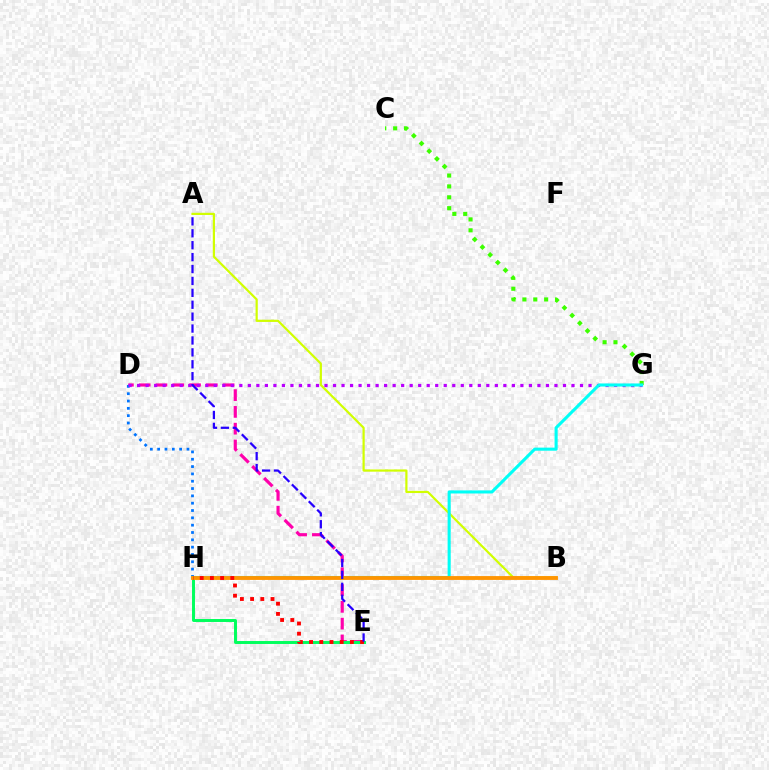{('D', 'E'): [{'color': '#ff00ac', 'line_style': 'dashed', 'thickness': 2.28}], ('A', 'B'): [{'color': '#d1ff00', 'line_style': 'solid', 'thickness': 1.58}], ('D', 'H'): [{'color': '#0074ff', 'line_style': 'dotted', 'thickness': 1.99}], ('E', 'H'): [{'color': '#00ff5c', 'line_style': 'solid', 'thickness': 2.12}, {'color': '#ff0000', 'line_style': 'dotted', 'thickness': 2.77}], ('C', 'G'): [{'color': '#3dff00', 'line_style': 'dotted', 'thickness': 2.96}], ('D', 'G'): [{'color': '#b900ff', 'line_style': 'dotted', 'thickness': 2.31}], ('G', 'H'): [{'color': '#00fff6', 'line_style': 'solid', 'thickness': 2.22}], ('B', 'H'): [{'color': '#ff9400', 'line_style': 'solid', 'thickness': 2.77}], ('A', 'E'): [{'color': '#2500ff', 'line_style': 'dashed', 'thickness': 1.62}]}